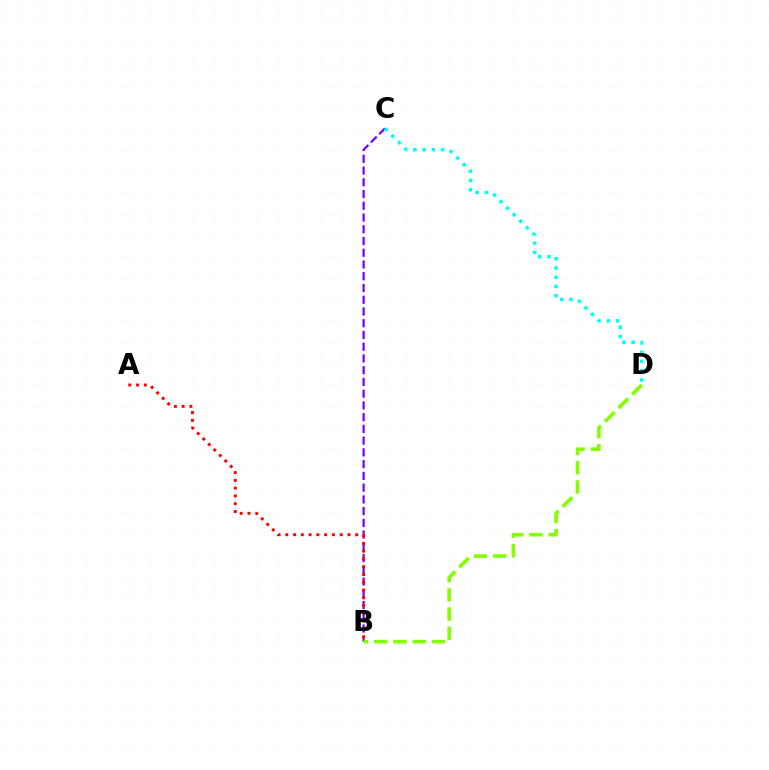{('B', 'C'): [{'color': '#7200ff', 'line_style': 'dashed', 'thickness': 1.6}], ('C', 'D'): [{'color': '#00fff6', 'line_style': 'dotted', 'thickness': 2.51}], ('A', 'B'): [{'color': '#ff0000', 'line_style': 'dotted', 'thickness': 2.11}], ('B', 'D'): [{'color': '#84ff00', 'line_style': 'dashed', 'thickness': 2.61}]}